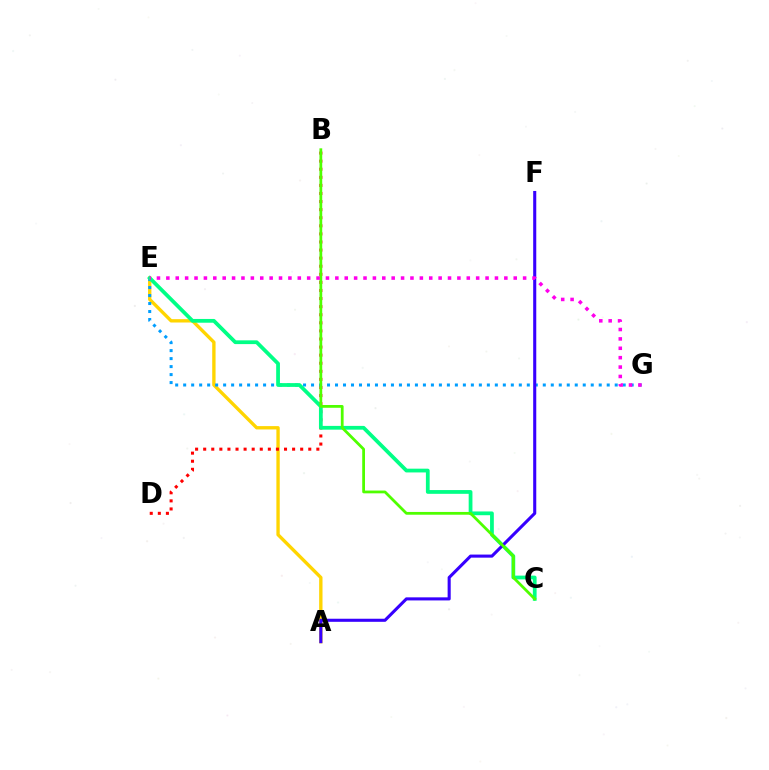{('A', 'E'): [{'color': '#ffd500', 'line_style': 'solid', 'thickness': 2.41}], ('B', 'D'): [{'color': '#ff0000', 'line_style': 'dotted', 'thickness': 2.2}], ('E', 'G'): [{'color': '#009eff', 'line_style': 'dotted', 'thickness': 2.17}, {'color': '#ff00ed', 'line_style': 'dotted', 'thickness': 2.55}], ('C', 'E'): [{'color': '#00ff86', 'line_style': 'solid', 'thickness': 2.71}], ('A', 'F'): [{'color': '#3700ff', 'line_style': 'solid', 'thickness': 2.22}], ('B', 'C'): [{'color': '#4fff00', 'line_style': 'solid', 'thickness': 2.0}]}